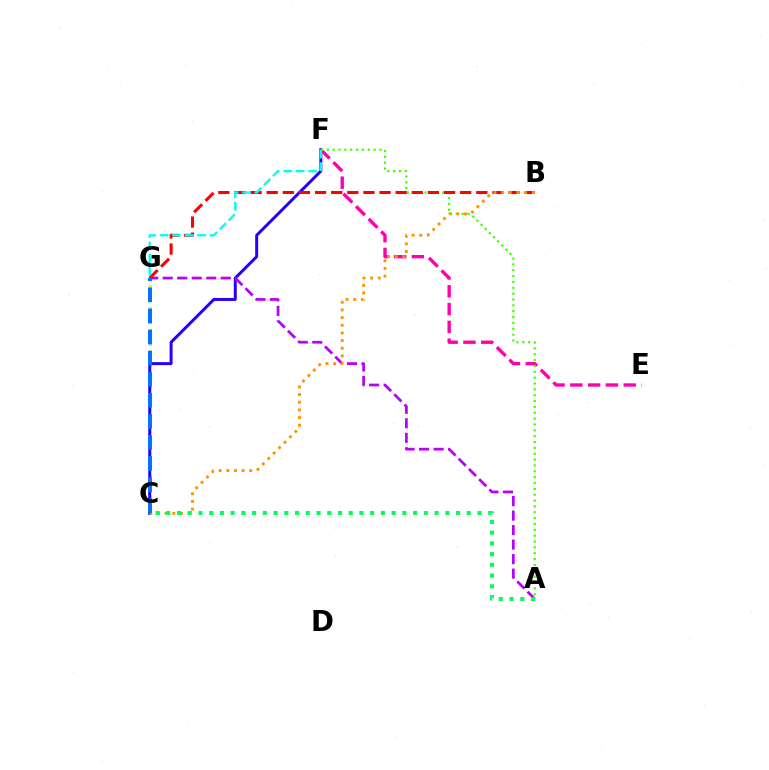{('C', 'G'): [{'color': '#d1ff00', 'line_style': 'dotted', 'thickness': 1.98}, {'color': '#0074ff', 'line_style': 'dashed', 'thickness': 2.86}], ('C', 'F'): [{'color': '#2500ff', 'line_style': 'solid', 'thickness': 2.14}], ('E', 'F'): [{'color': '#ff00ac', 'line_style': 'dashed', 'thickness': 2.42}], ('A', 'F'): [{'color': '#3dff00', 'line_style': 'dotted', 'thickness': 1.59}], ('A', 'G'): [{'color': '#b900ff', 'line_style': 'dashed', 'thickness': 1.97}], ('B', 'G'): [{'color': '#ff0000', 'line_style': 'dashed', 'thickness': 2.19}], ('B', 'C'): [{'color': '#ff9400', 'line_style': 'dotted', 'thickness': 2.08}], ('F', 'G'): [{'color': '#00fff6', 'line_style': 'dashed', 'thickness': 1.7}], ('A', 'C'): [{'color': '#00ff5c', 'line_style': 'dotted', 'thickness': 2.92}]}